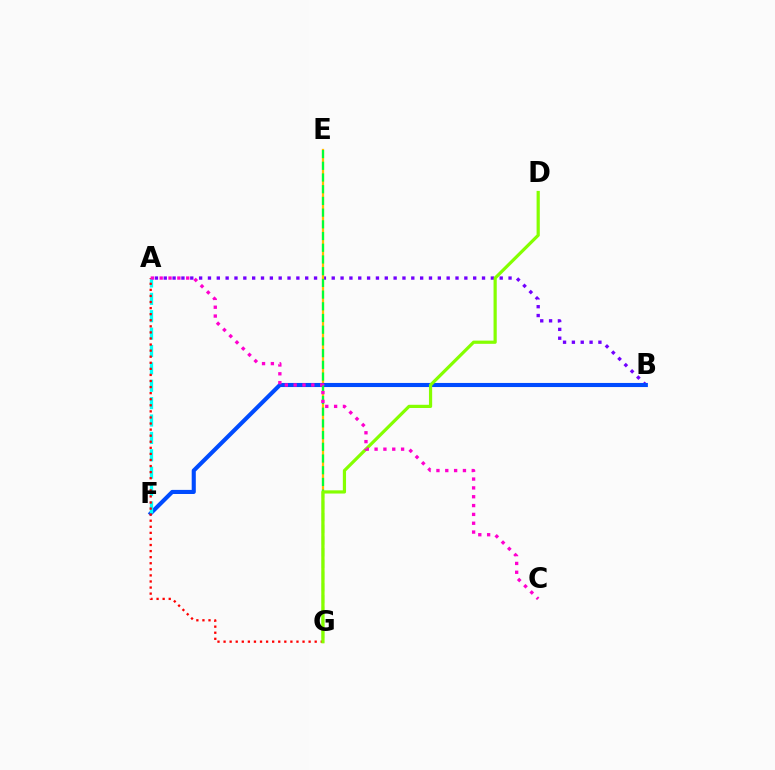{('A', 'B'): [{'color': '#7200ff', 'line_style': 'dotted', 'thickness': 2.4}], ('E', 'G'): [{'color': '#ffbd00', 'line_style': 'solid', 'thickness': 1.62}, {'color': '#00ff39', 'line_style': 'dashed', 'thickness': 1.59}], ('B', 'F'): [{'color': '#004bff', 'line_style': 'solid', 'thickness': 2.95}], ('A', 'F'): [{'color': '#00fff6', 'line_style': 'dashed', 'thickness': 2.36}], ('A', 'G'): [{'color': '#ff0000', 'line_style': 'dotted', 'thickness': 1.65}], ('D', 'G'): [{'color': '#84ff00', 'line_style': 'solid', 'thickness': 2.3}], ('A', 'C'): [{'color': '#ff00cf', 'line_style': 'dotted', 'thickness': 2.4}]}